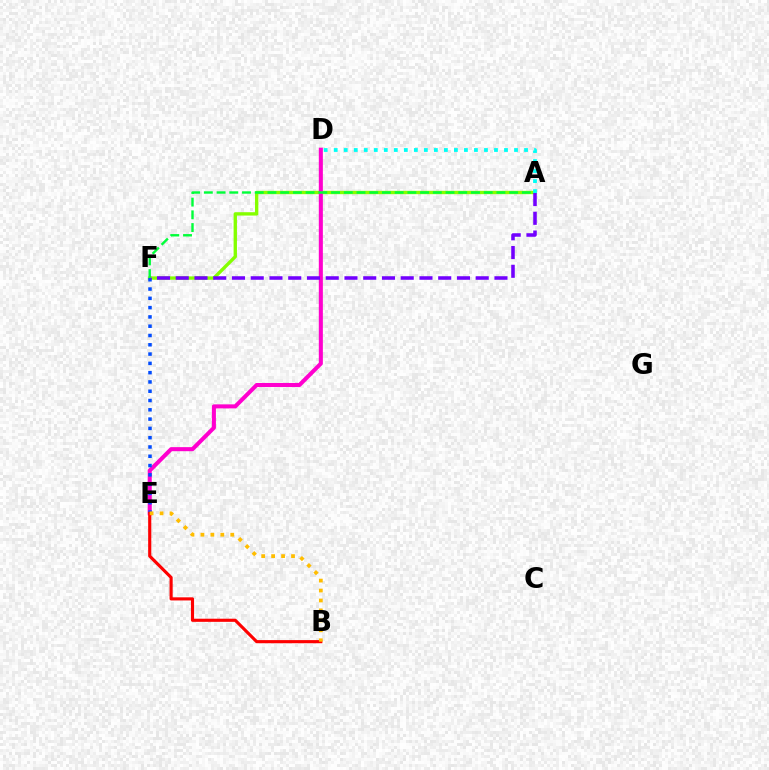{('A', 'F'): [{'color': '#84ff00', 'line_style': 'solid', 'thickness': 2.41}, {'color': '#7200ff', 'line_style': 'dashed', 'thickness': 2.55}, {'color': '#00ff39', 'line_style': 'dashed', 'thickness': 1.73}], ('D', 'E'): [{'color': '#ff00cf', 'line_style': 'solid', 'thickness': 2.92}], ('A', 'D'): [{'color': '#00fff6', 'line_style': 'dotted', 'thickness': 2.72}], ('E', 'F'): [{'color': '#004bff', 'line_style': 'dotted', 'thickness': 2.52}], ('B', 'E'): [{'color': '#ff0000', 'line_style': 'solid', 'thickness': 2.25}, {'color': '#ffbd00', 'line_style': 'dotted', 'thickness': 2.7}]}